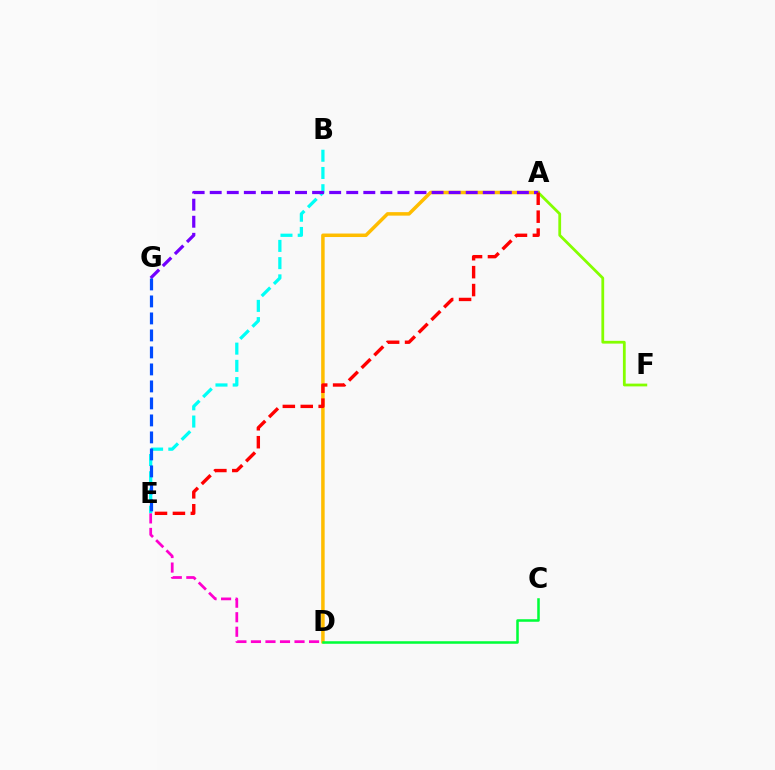{('A', 'D'): [{'color': '#ffbd00', 'line_style': 'solid', 'thickness': 2.52}], ('A', 'F'): [{'color': '#84ff00', 'line_style': 'solid', 'thickness': 2.0}], ('B', 'E'): [{'color': '#00fff6', 'line_style': 'dashed', 'thickness': 2.34}], ('D', 'E'): [{'color': '#ff00cf', 'line_style': 'dashed', 'thickness': 1.97}], ('A', 'G'): [{'color': '#7200ff', 'line_style': 'dashed', 'thickness': 2.32}], ('C', 'D'): [{'color': '#00ff39', 'line_style': 'solid', 'thickness': 1.83}], ('A', 'E'): [{'color': '#ff0000', 'line_style': 'dashed', 'thickness': 2.43}], ('E', 'G'): [{'color': '#004bff', 'line_style': 'dashed', 'thickness': 2.31}]}